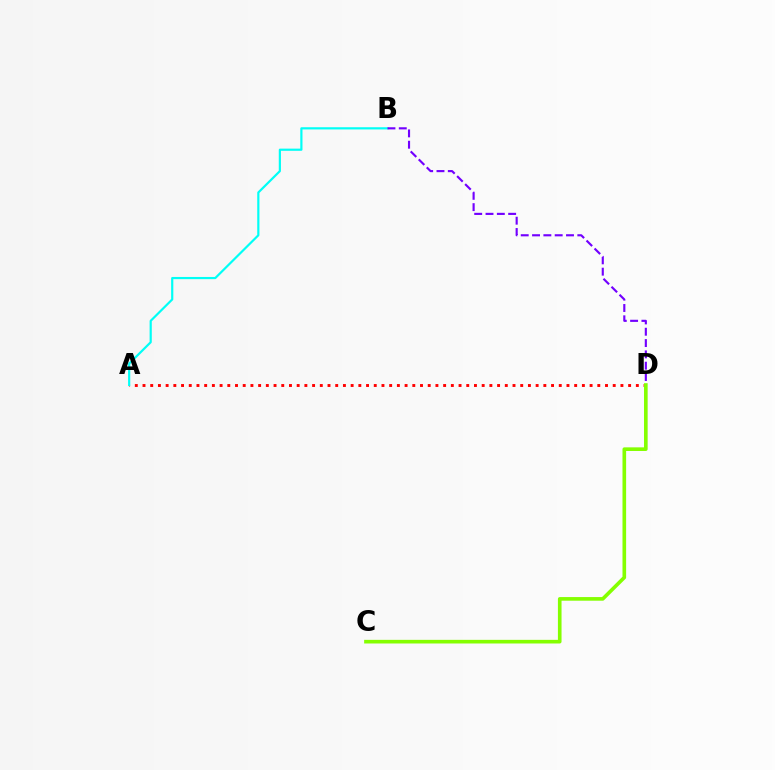{('A', 'D'): [{'color': '#ff0000', 'line_style': 'dotted', 'thickness': 2.09}], ('A', 'B'): [{'color': '#00fff6', 'line_style': 'solid', 'thickness': 1.57}], ('B', 'D'): [{'color': '#7200ff', 'line_style': 'dashed', 'thickness': 1.54}], ('C', 'D'): [{'color': '#84ff00', 'line_style': 'solid', 'thickness': 2.62}]}